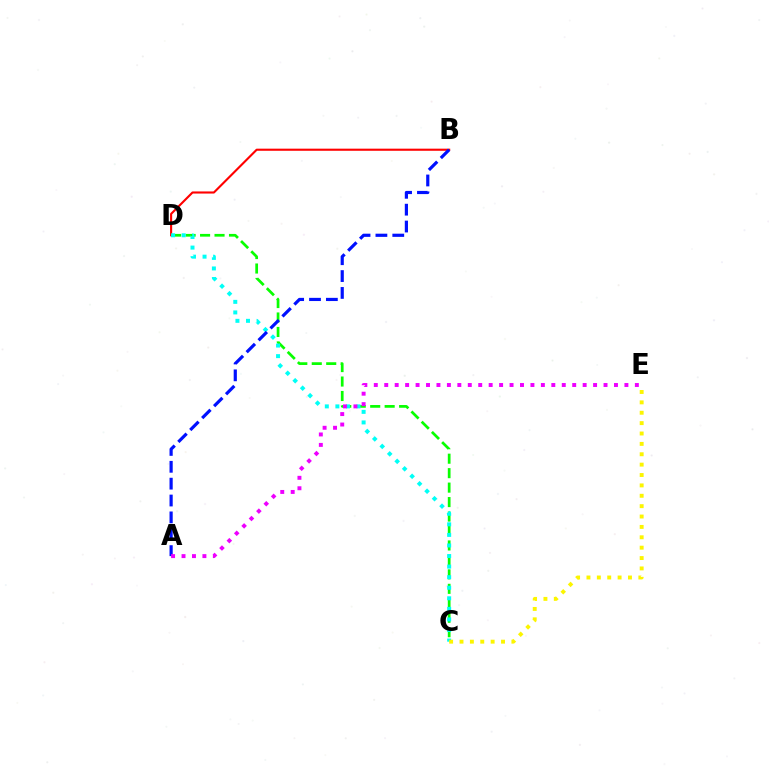{('B', 'D'): [{'color': '#ff0000', 'line_style': 'solid', 'thickness': 1.52}], ('C', 'D'): [{'color': '#08ff00', 'line_style': 'dashed', 'thickness': 1.96}, {'color': '#00fff6', 'line_style': 'dotted', 'thickness': 2.87}], ('A', 'B'): [{'color': '#0010ff', 'line_style': 'dashed', 'thickness': 2.29}], ('C', 'E'): [{'color': '#fcf500', 'line_style': 'dotted', 'thickness': 2.82}], ('A', 'E'): [{'color': '#ee00ff', 'line_style': 'dotted', 'thickness': 2.84}]}